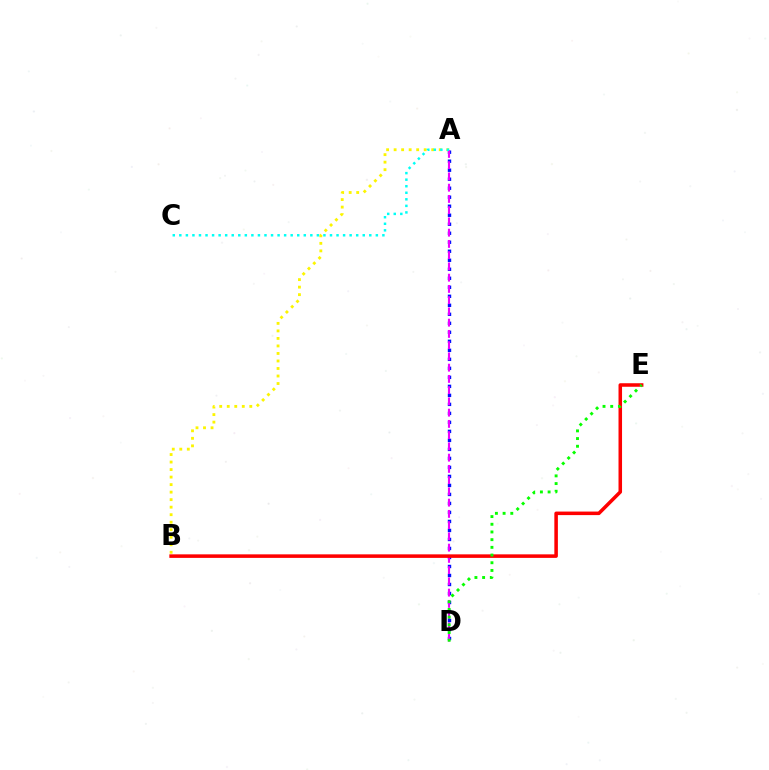{('A', 'B'): [{'color': '#fcf500', 'line_style': 'dotted', 'thickness': 2.04}], ('A', 'D'): [{'color': '#0010ff', 'line_style': 'dotted', 'thickness': 2.45}, {'color': '#ee00ff', 'line_style': 'dashed', 'thickness': 1.53}], ('A', 'C'): [{'color': '#00fff6', 'line_style': 'dotted', 'thickness': 1.78}], ('B', 'E'): [{'color': '#ff0000', 'line_style': 'solid', 'thickness': 2.54}], ('D', 'E'): [{'color': '#08ff00', 'line_style': 'dotted', 'thickness': 2.09}]}